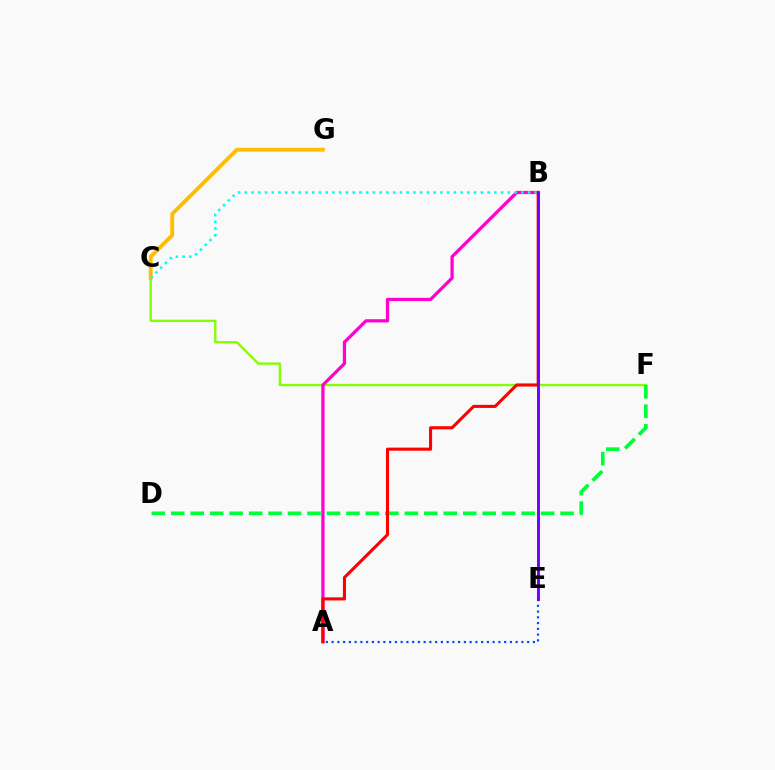{('C', 'F'): [{'color': '#84ff00', 'line_style': 'solid', 'thickness': 1.7}], ('A', 'E'): [{'color': '#004bff', 'line_style': 'dotted', 'thickness': 1.56}], ('D', 'F'): [{'color': '#00ff39', 'line_style': 'dashed', 'thickness': 2.64}], ('A', 'B'): [{'color': '#ff00cf', 'line_style': 'solid', 'thickness': 2.33}, {'color': '#ff0000', 'line_style': 'solid', 'thickness': 2.22}], ('C', 'G'): [{'color': '#ffbd00', 'line_style': 'solid', 'thickness': 2.77}], ('B', 'C'): [{'color': '#00fff6', 'line_style': 'dotted', 'thickness': 1.83}], ('B', 'E'): [{'color': '#7200ff', 'line_style': 'solid', 'thickness': 2.1}]}